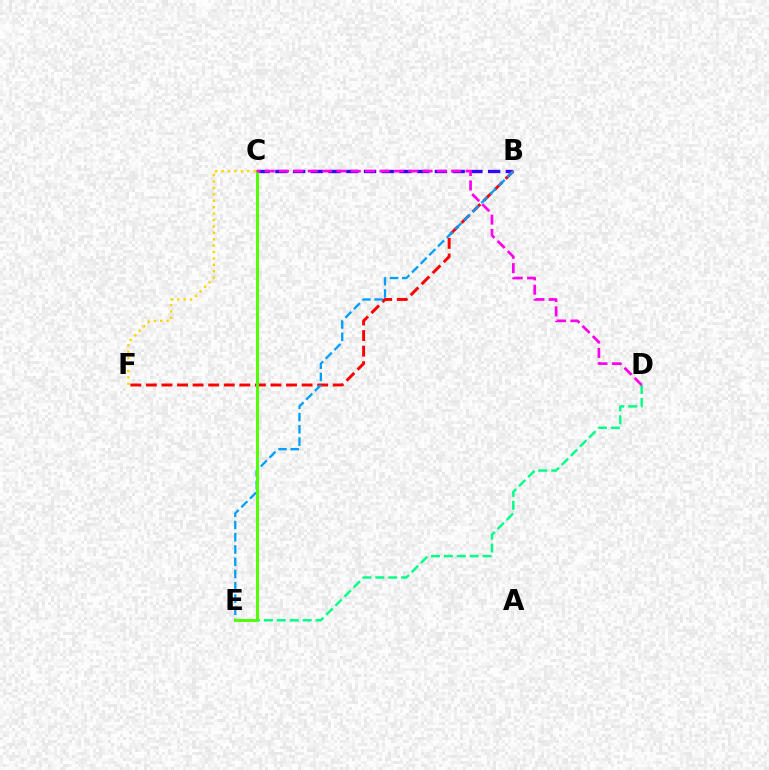{('B', 'C'): [{'color': '#3700ff', 'line_style': 'dashed', 'thickness': 2.41}], ('D', 'E'): [{'color': '#00ff86', 'line_style': 'dashed', 'thickness': 1.75}], ('B', 'F'): [{'color': '#ff0000', 'line_style': 'dashed', 'thickness': 2.12}], ('C', 'F'): [{'color': '#ffd500', 'line_style': 'dotted', 'thickness': 1.74}], ('B', 'E'): [{'color': '#009eff', 'line_style': 'dashed', 'thickness': 1.66}], ('C', 'E'): [{'color': '#4fff00', 'line_style': 'solid', 'thickness': 2.1}], ('C', 'D'): [{'color': '#ff00ed', 'line_style': 'dashed', 'thickness': 1.95}]}